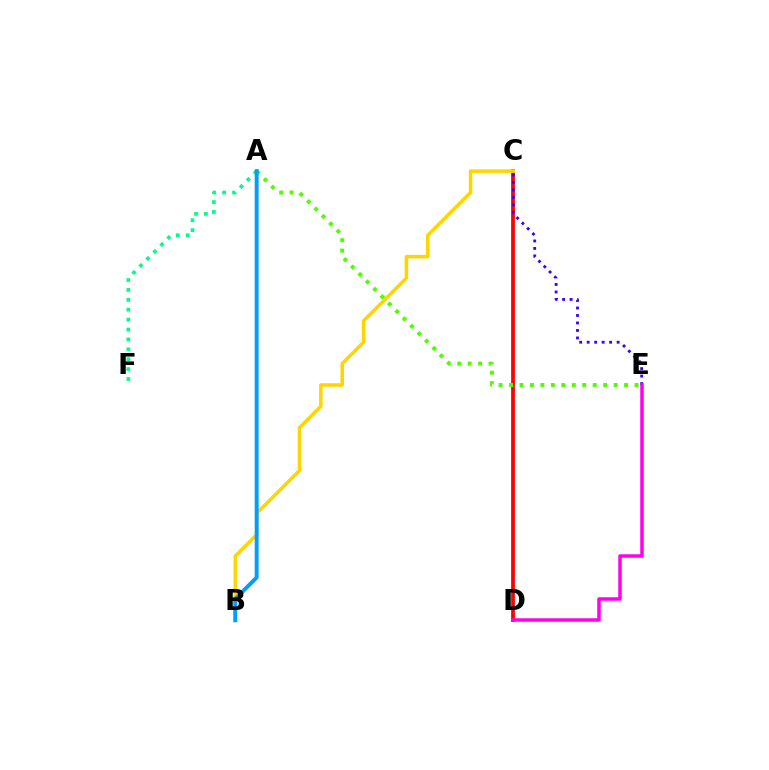{('C', 'D'): [{'color': '#ff0000', 'line_style': 'solid', 'thickness': 2.7}], ('A', 'E'): [{'color': '#4fff00', 'line_style': 'dotted', 'thickness': 2.84}], ('B', 'C'): [{'color': '#ffd500', 'line_style': 'solid', 'thickness': 2.54}], ('A', 'F'): [{'color': '#00ff86', 'line_style': 'dotted', 'thickness': 2.69}], ('C', 'E'): [{'color': '#3700ff', 'line_style': 'dotted', 'thickness': 2.03}], ('A', 'B'): [{'color': '#009eff', 'line_style': 'solid', 'thickness': 2.83}], ('D', 'E'): [{'color': '#ff00ed', 'line_style': 'solid', 'thickness': 2.52}]}